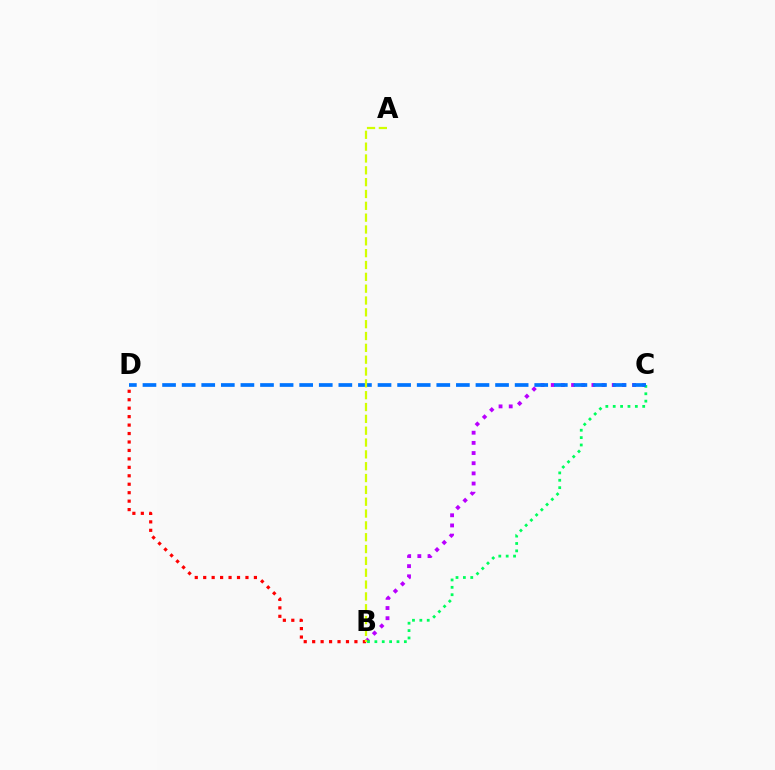{('B', 'C'): [{'color': '#b900ff', 'line_style': 'dotted', 'thickness': 2.76}, {'color': '#00ff5c', 'line_style': 'dotted', 'thickness': 2.0}], ('B', 'D'): [{'color': '#ff0000', 'line_style': 'dotted', 'thickness': 2.3}], ('C', 'D'): [{'color': '#0074ff', 'line_style': 'dashed', 'thickness': 2.66}], ('A', 'B'): [{'color': '#d1ff00', 'line_style': 'dashed', 'thickness': 1.61}]}